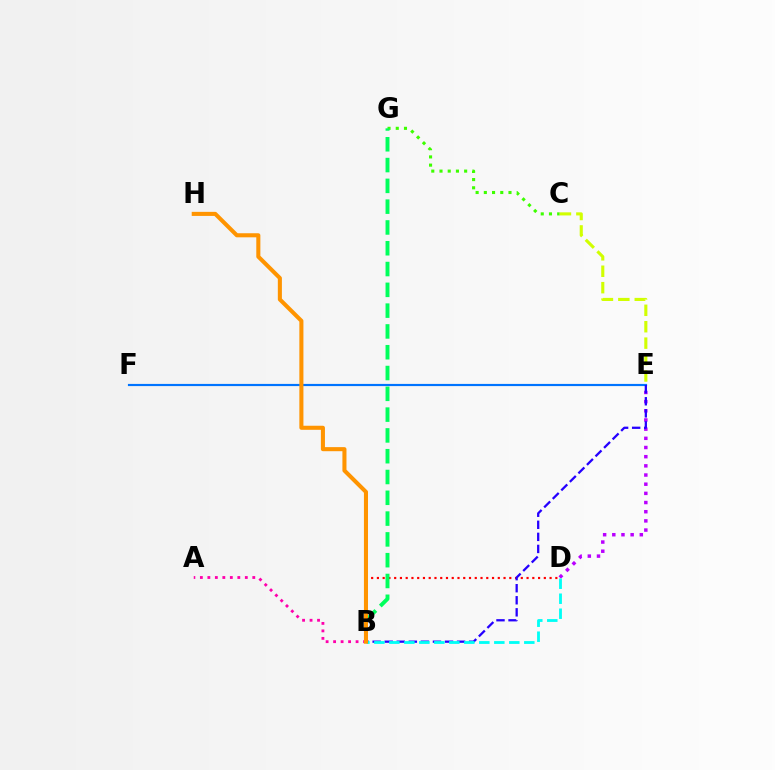{('B', 'D'): [{'color': '#ff0000', 'line_style': 'dotted', 'thickness': 1.56}, {'color': '#00fff6', 'line_style': 'dashed', 'thickness': 2.04}], ('D', 'E'): [{'color': '#b900ff', 'line_style': 'dotted', 'thickness': 2.49}], ('C', 'G'): [{'color': '#3dff00', 'line_style': 'dotted', 'thickness': 2.23}], ('E', 'F'): [{'color': '#0074ff', 'line_style': 'solid', 'thickness': 1.56}], ('B', 'E'): [{'color': '#2500ff', 'line_style': 'dashed', 'thickness': 1.64}], ('A', 'B'): [{'color': '#ff00ac', 'line_style': 'dotted', 'thickness': 2.03}], ('B', 'G'): [{'color': '#00ff5c', 'line_style': 'dashed', 'thickness': 2.83}], ('C', 'E'): [{'color': '#d1ff00', 'line_style': 'dashed', 'thickness': 2.23}], ('B', 'H'): [{'color': '#ff9400', 'line_style': 'solid', 'thickness': 2.93}]}